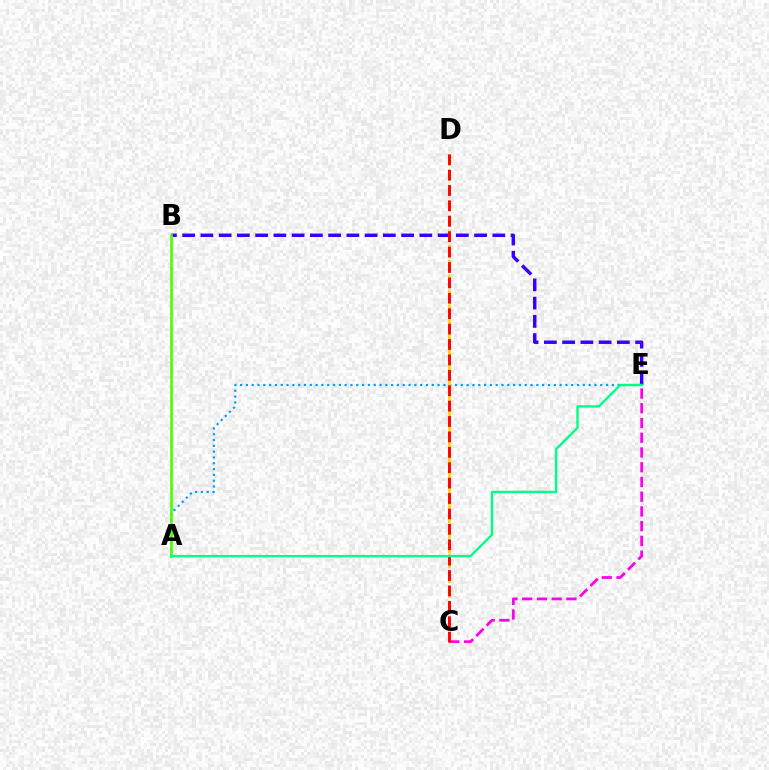{('C', 'E'): [{'color': '#ff00ed', 'line_style': 'dashed', 'thickness': 2.0}], ('B', 'E'): [{'color': '#3700ff', 'line_style': 'dashed', 'thickness': 2.48}], ('A', 'E'): [{'color': '#009eff', 'line_style': 'dotted', 'thickness': 1.58}, {'color': '#00ff86', 'line_style': 'solid', 'thickness': 1.7}], ('C', 'D'): [{'color': '#ffd500', 'line_style': 'dashed', 'thickness': 2.02}, {'color': '#ff0000', 'line_style': 'dashed', 'thickness': 2.09}], ('A', 'B'): [{'color': '#4fff00', 'line_style': 'solid', 'thickness': 1.94}]}